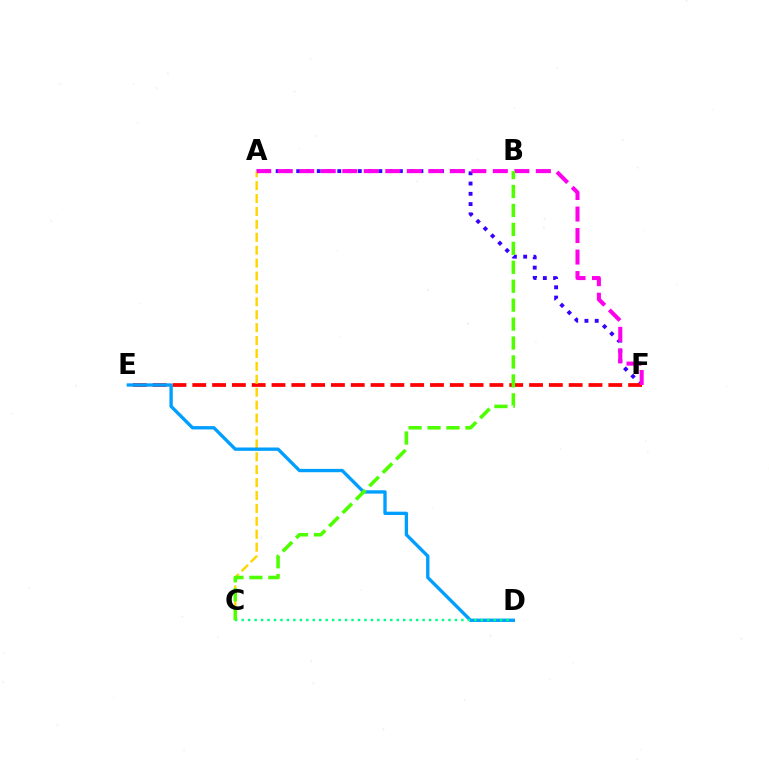{('A', 'F'): [{'color': '#3700ff', 'line_style': 'dotted', 'thickness': 2.79}, {'color': '#ff00ed', 'line_style': 'dashed', 'thickness': 2.92}], ('E', 'F'): [{'color': '#ff0000', 'line_style': 'dashed', 'thickness': 2.69}], ('A', 'C'): [{'color': '#ffd500', 'line_style': 'dashed', 'thickness': 1.75}], ('D', 'E'): [{'color': '#009eff', 'line_style': 'solid', 'thickness': 2.4}], ('C', 'D'): [{'color': '#00ff86', 'line_style': 'dotted', 'thickness': 1.76}], ('B', 'C'): [{'color': '#4fff00', 'line_style': 'dashed', 'thickness': 2.57}]}